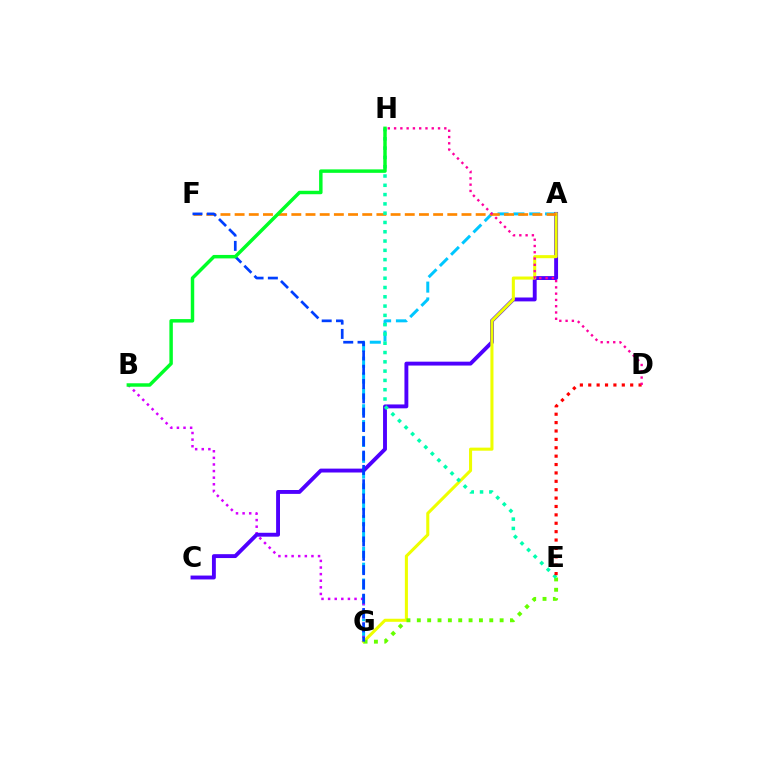{('A', 'G'): [{'color': '#00c7ff', 'line_style': 'dashed', 'thickness': 2.15}, {'color': '#eeff00', 'line_style': 'solid', 'thickness': 2.21}], ('B', 'G'): [{'color': '#d600ff', 'line_style': 'dotted', 'thickness': 1.79}], ('A', 'C'): [{'color': '#4f00ff', 'line_style': 'solid', 'thickness': 2.8}], ('E', 'G'): [{'color': '#66ff00', 'line_style': 'dotted', 'thickness': 2.81}], ('A', 'F'): [{'color': '#ff8800', 'line_style': 'dashed', 'thickness': 1.93}], ('E', 'H'): [{'color': '#00ffaf', 'line_style': 'dotted', 'thickness': 2.52}], ('F', 'G'): [{'color': '#003fff', 'line_style': 'dashed', 'thickness': 1.94}], ('D', 'E'): [{'color': '#ff0000', 'line_style': 'dotted', 'thickness': 2.28}], ('B', 'H'): [{'color': '#00ff27', 'line_style': 'solid', 'thickness': 2.49}], ('D', 'H'): [{'color': '#ff00a0', 'line_style': 'dotted', 'thickness': 1.71}]}